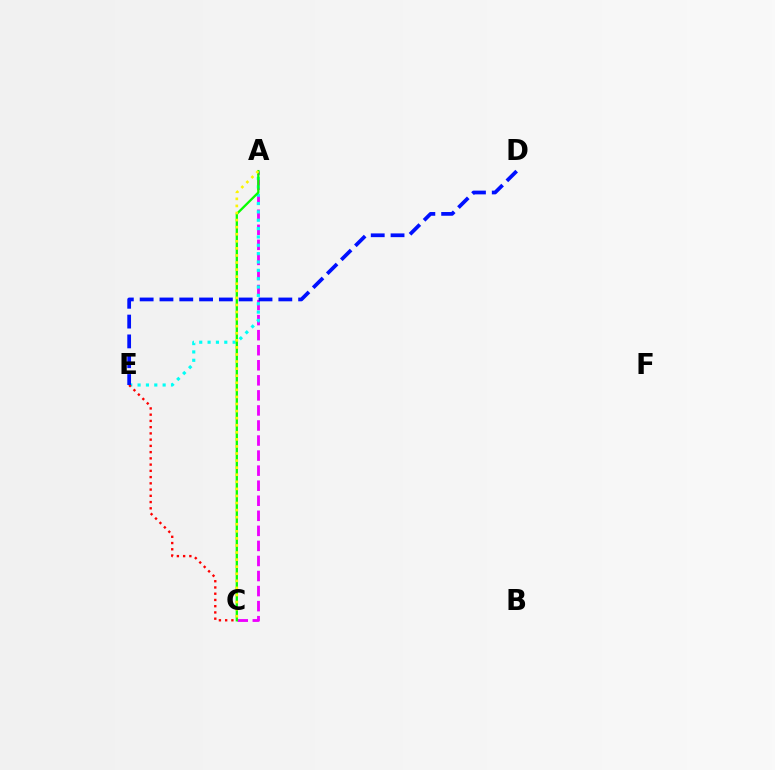{('A', 'C'): [{'color': '#ee00ff', 'line_style': 'dashed', 'thickness': 2.05}, {'color': '#08ff00', 'line_style': 'solid', 'thickness': 1.65}, {'color': '#fcf500', 'line_style': 'dotted', 'thickness': 1.92}], ('A', 'E'): [{'color': '#00fff6', 'line_style': 'dotted', 'thickness': 2.27}], ('C', 'E'): [{'color': '#ff0000', 'line_style': 'dotted', 'thickness': 1.7}], ('D', 'E'): [{'color': '#0010ff', 'line_style': 'dashed', 'thickness': 2.69}]}